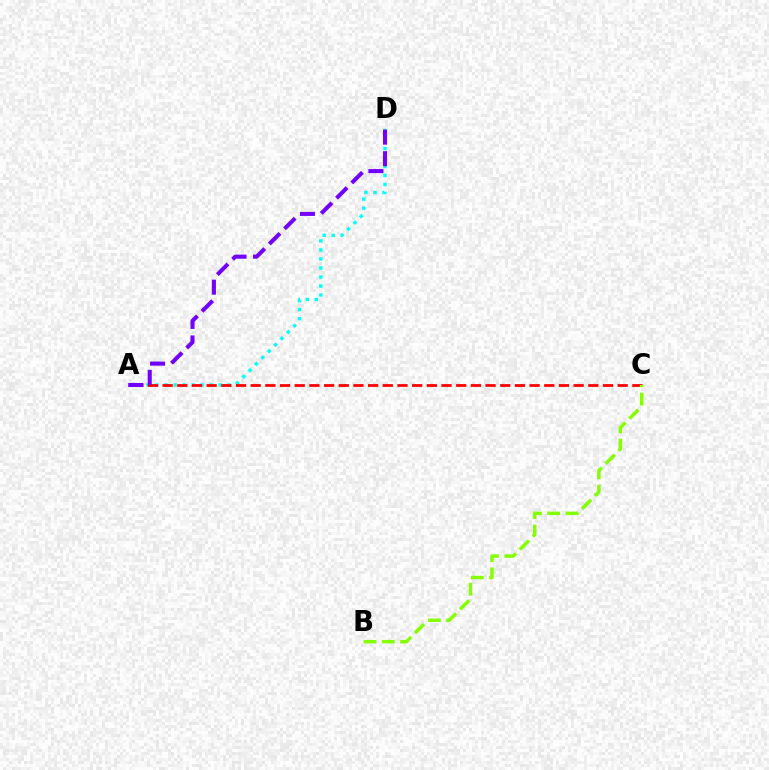{('A', 'D'): [{'color': '#00fff6', 'line_style': 'dotted', 'thickness': 2.45}, {'color': '#7200ff', 'line_style': 'dashed', 'thickness': 2.93}], ('A', 'C'): [{'color': '#ff0000', 'line_style': 'dashed', 'thickness': 1.99}], ('B', 'C'): [{'color': '#84ff00', 'line_style': 'dashed', 'thickness': 2.49}]}